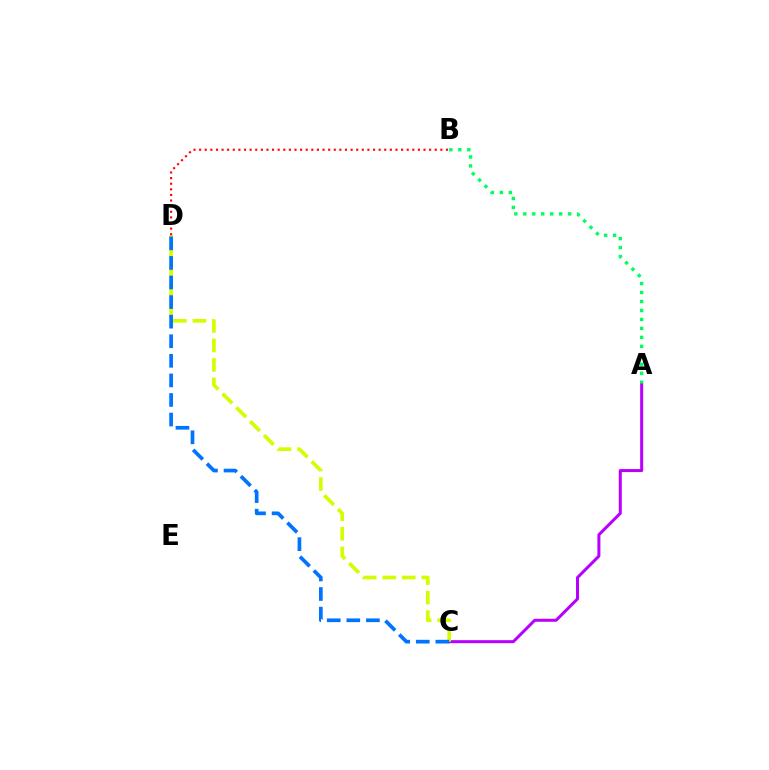{('A', 'B'): [{'color': '#00ff5c', 'line_style': 'dotted', 'thickness': 2.44}], ('A', 'C'): [{'color': '#b900ff', 'line_style': 'solid', 'thickness': 2.17}], ('C', 'D'): [{'color': '#d1ff00', 'line_style': 'dashed', 'thickness': 2.66}, {'color': '#0074ff', 'line_style': 'dashed', 'thickness': 2.66}], ('B', 'D'): [{'color': '#ff0000', 'line_style': 'dotted', 'thickness': 1.52}]}